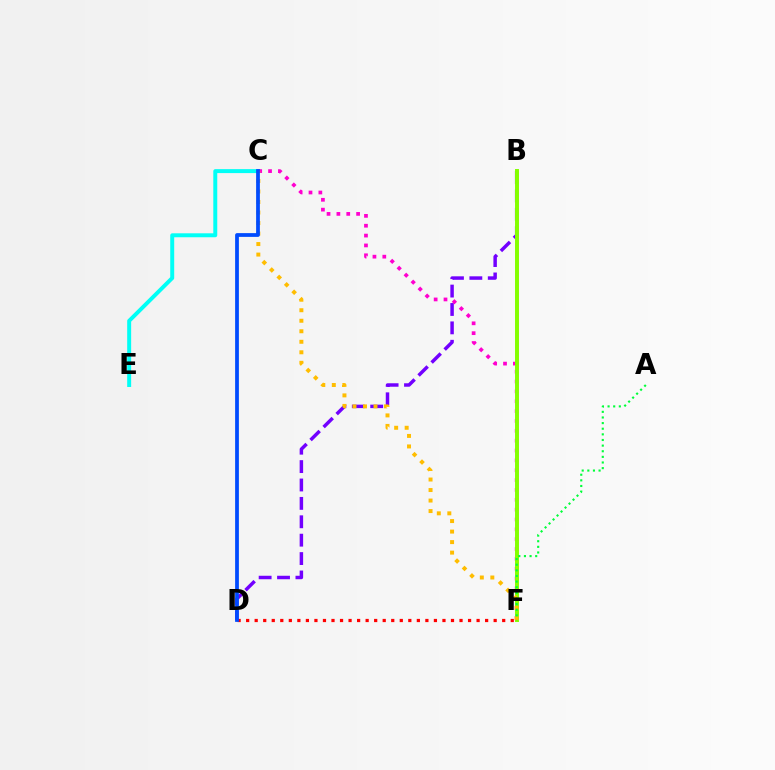{('D', 'F'): [{'color': '#ff0000', 'line_style': 'dotted', 'thickness': 2.32}], ('C', 'E'): [{'color': '#00fff6', 'line_style': 'solid', 'thickness': 2.85}], ('B', 'D'): [{'color': '#7200ff', 'line_style': 'dashed', 'thickness': 2.5}], ('C', 'F'): [{'color': '#ff00cf', 'line_style': 'dotted', 'thickness': 2.68}, {'color': '#ffbd00', 'line_style': 'dotted', 'thickness': 2.86}], ('B', 'F'): [{'color': '#84ff00', 'line_style': 'solid', 'thickness': 2.85}], ('A', 'F'): [{'color': '#00ff39', 'line_style': 'dotted', 'thickness': 1.53}], ('C', 'D'): [{'color': '#004bff', 'line_style': 'solid', 'thickness': 2.71}]}